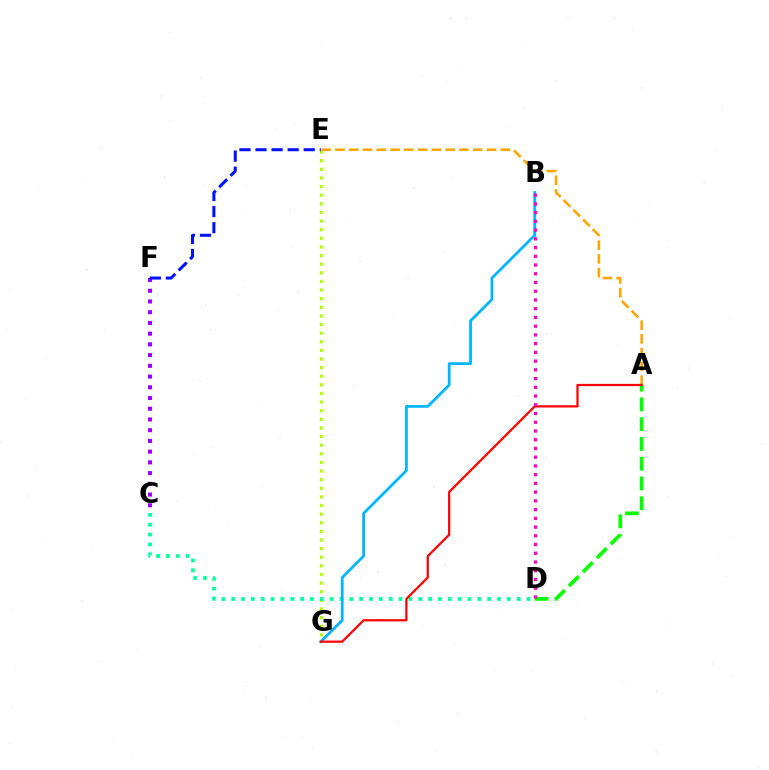{('E', 'G'): [{'color': '#b3ff00', 'line_style': 'dotted', 'thickness': 2.34}], ('C', 'F'): [{'color': '#9b00ff', 'line_style': 'dotted', 'thickness': 2.91}], ('C', 'D'): [{'color': '#00ff9d', 'line_style': 'dotted', 'thickness': 2.67}], ('A', 'D'): [{'color': '#08ff00', 'line_style': 'dashed', 'thickness': 2.69}], ('B', 'G'): [{'color': '#00b5ff', 'line_style': 'solid', 'thickness': 1.99}], ('A', 'E'): [{'color': '#ffa500', 'line_style': 'dashed', 'thickness': 1.87}], ('A', 'G'): [{'color': '#ff0000', 'line_style': 'solid', 'thickness': 1.6}], ('E', 'F'): [{'color': '#0010ff', 'line_style': 'dashed', 'thickness': 2.18}], ('B', 'D'): [{'color': '#ff00bd', 'line_style': 'dotted', 'thickness': 2.37}]}